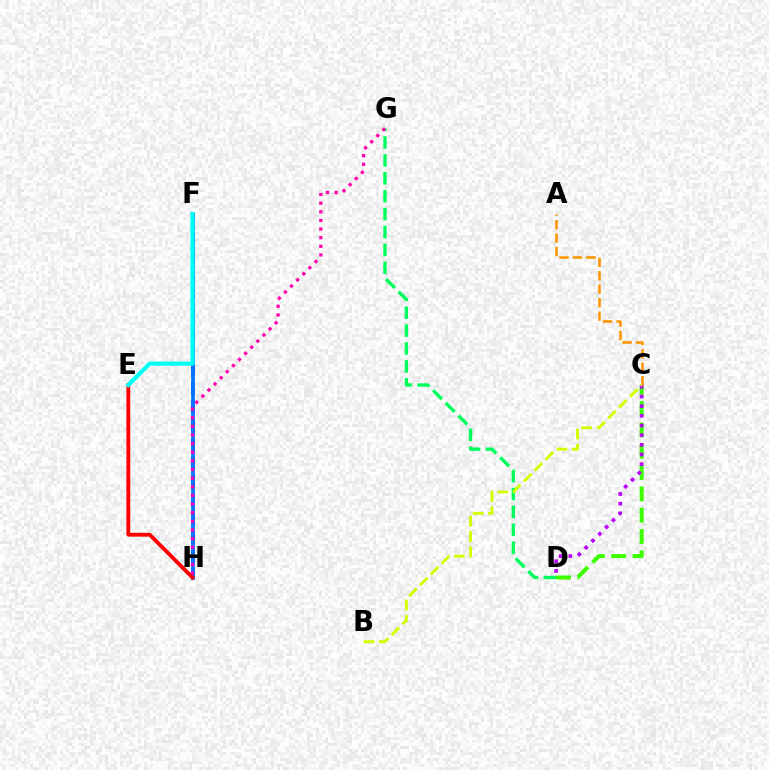{('F', 'H'): [{'color': '#2500ff', 'line_style': 'dashed', 'thickness': 2.53}, {'color': '#0074ff', 'line_style': 'solid', 'thickness': 2.67}], ('D', 'G'): [{'color': '#00ff5c', 'line_style': 'dashed', 'thickness': 2.43}], ('C', 'D'): [{'color': '#3dff00', 'line_style': 'dashed', 'thickness': 2.9}, {'color': '#b900ff', 'line_style': 'dotted', 'thickness': 2.63}], ('A', 'C'): [{'color': '#ff9400', 'line_style': 'dashed', 'thickness': 1.83}], ('E', 'H'): [{'color': '#ff0000', 'line_style': 'solid', 'thickness': 2.75}], ('G', 'H'): [{'color': '#ff00ac', 'line_style': 'dotted', 'thickness': 2.35}], ('E', 'F'): [{'color': '#00fff6', 'line_style': 'solid', 'thickness': 2.99}], ('B', 'C'): [{'color': '#d1ff00', 'line_style': 'dashed', 'thickness': 2.09}]}